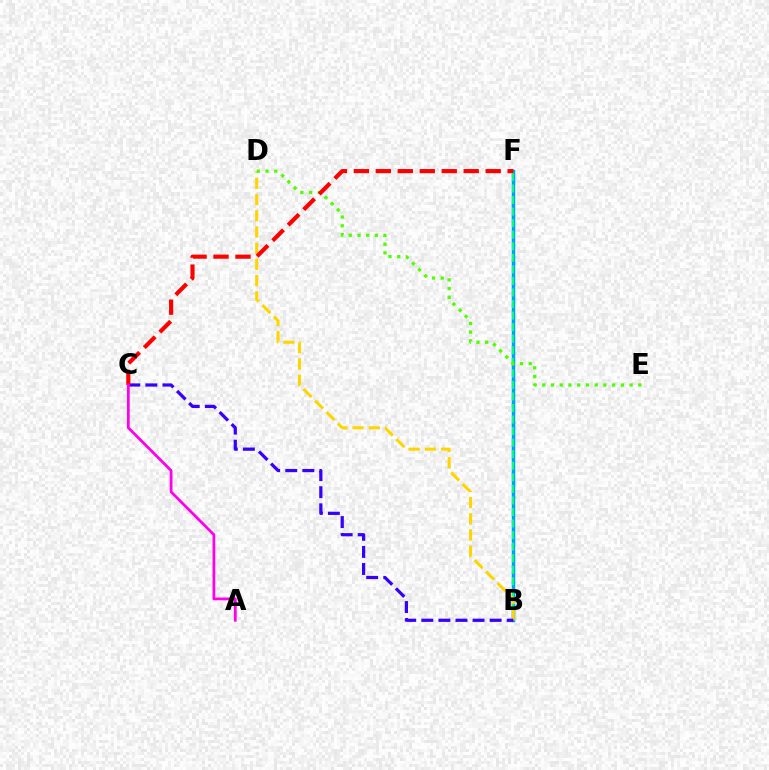{('B', 'F'): [{'color': '#009eff', 'line_style': 'solid', 'thickness': 2.52}, {'color': '#00ff86', 'line_style': 'dashed', 'thickness': 1.57}], ('B', 'D'): [{'color': '#ffd500', 'line_style': 'dashed', 'thickness': 2.2}], ('B', 'C'): [{'color': '#3700ff', 'line_style': 'dashed', 'thickness': 2.32}], ('D', 'E'): [{'color': '#4fff00', 'line_style': 'dotted', 'thickness': 2.37}], ('C', 'F'): [{'color': '#ff0000', 'line_style': 'dashed', 'thickness': 2.98}], ('A', 'C'): [{'color': '#ff00ed', 'line_style': 'solid', 'thickness': 1.99}]}